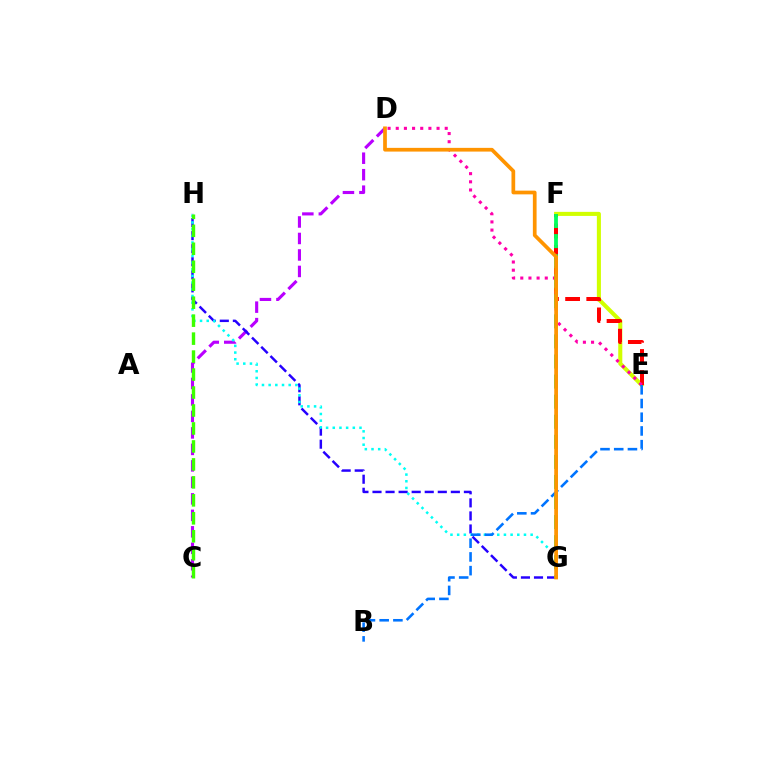{('E', 'F'): [{'color': '#d1ff00', 'line_style': 'solid', 'thickness': 2.93}, {'color': '#ff0000', 'line_style': 'dashed', 'thickness': 2.87}], ('D', 'E'): [{'color': '#ff00ac', 'line_style': 'dotted', 'thickness': 2.22}], ('C', 'D'): [{'color': '#b900ff', 'line_style': 'dashed', 'thickness': 2.24}], ('G', 'H'): [{'color': '#2500ff', 'line_style': 'dashed', 'thickness': 1.77}, {'color': '#00fff6', 'line_style': 'dotted', 'thickness': 1.82}], ('B', 'E'): [{'color': '#0074ff', 'line_style': 'dashed', 'thickness': 1.86}], ('F', 'G'): [{'color': '#00ff5c', 'line_style': 'dashed', 'thickness': 2.73}], ('D', 'G'): [{'color': '#ff9400', 'line_style': 'solid', 'thickness': 2.68}], ('C', 'H'): [{'color': '#3dff00', 'line_style': 'dashed', 'thickness': 2.44}]}